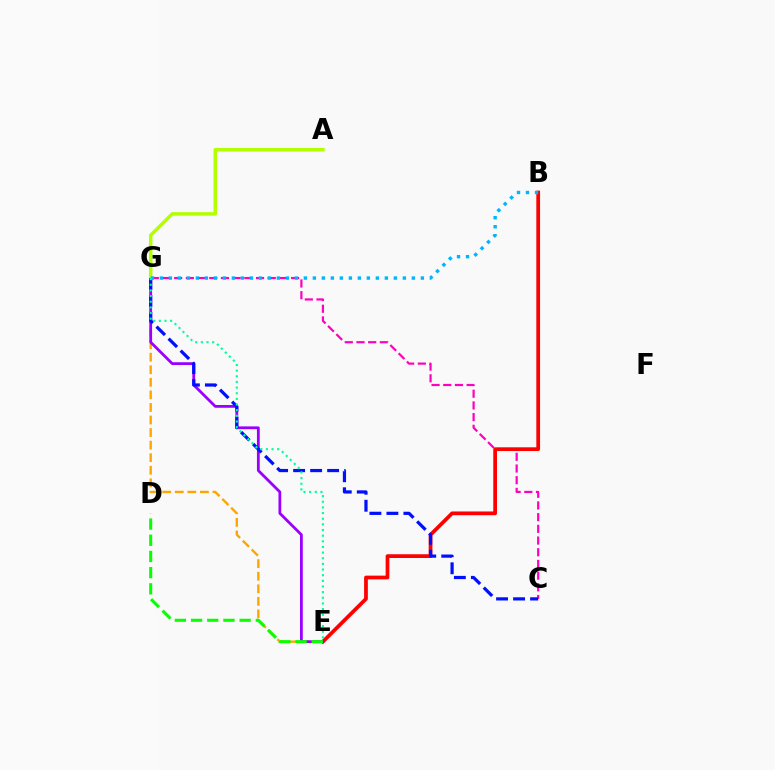{('E', 'G'): [{'color': '#ffa500', 'line_style': 'dashed', 'thickness': 1.71}, {'color': '#9b00ff', 'line_style': 'solid', 'thickness': 2.01}, {'color': '#00ff9d', 'line_style': 'dotted', 'thickness': 1.53}], ('C', 'G'): [{'color': '#ff00bd', 'line_style': 'dashed', 'thickness': 1.59}, {'color': '#0010ff', 'line_style': 'dashed', 'thickness': 2.31}], ('B', 'E'): [{'color': '#ff0000', 'line_style': 'solid', 'thickness': 2.69}], ('A', 'G'): [{'color': '#b3ff00', 'line_style': 'solid', 'thickness': 2.51}], ('D', 'E'): [{'color': '#08ff00', 'line_style': 'dashed', 'thickness': 2.2}], ('B', 'G'): [{'color': '#00b5ff', 'line_style': 'dotted', 'thickness': 2.45}]}